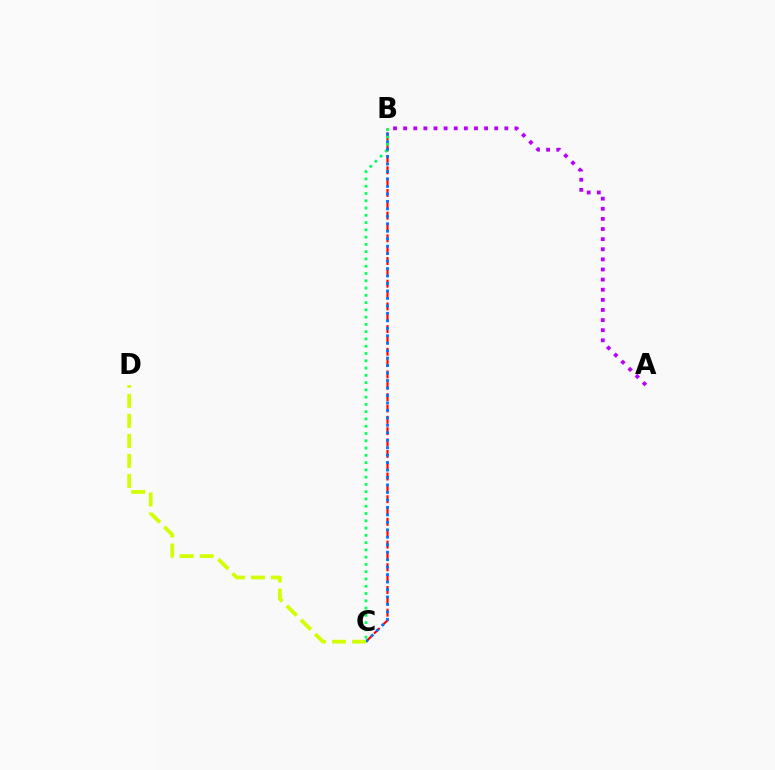{('B', 'C'): [{'color': '#ff0000', 'line_style': 'dashed', 'thickness': 1.54}, {'color': '#00ff5c', 'line_style': 'dotted', 'thickness': 1.98}, {'color': '#0074ff', 'line_style': 'dotted', 'thickness': 2.03}], ('C', 'D'): [{'color': '#d1ff00', 'line_style': 'dashed', 'thickness': 2.72}], ('A', 'B'): [{'color': '#b900ff', 'line_style': 'dotted', 'thickness': 2.75}]}